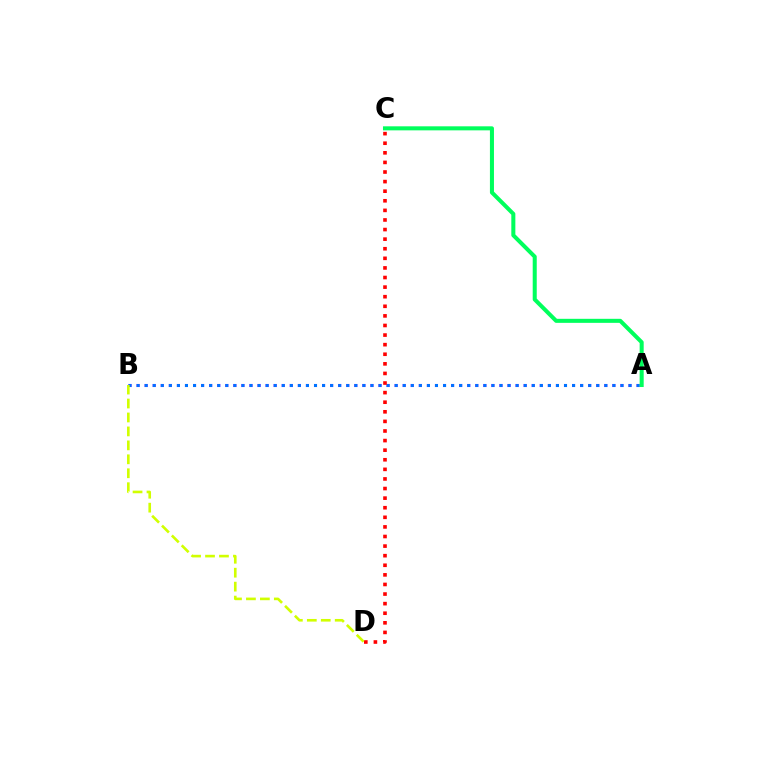{('A', 'B'): [{'color': '#b900ff', 'line_style': 'dotted', 'thickness': 2.19}, {'color': '#0074ff', 'line_style': 'dotted', 'thickness': 2.19}], ('C', 'D'): [{'color': '#ff0000', 'line_style': 'dotted', 'thickness': 2.61}], ('B', 'D'): [{'color': '#d1ff00', 'line_style': 'dashed', 'thickness': 1.89}], ('A', 'C'): [{'color': '#00ff5c', 'line_style': 'solid', 'thickness': 2.9}]}